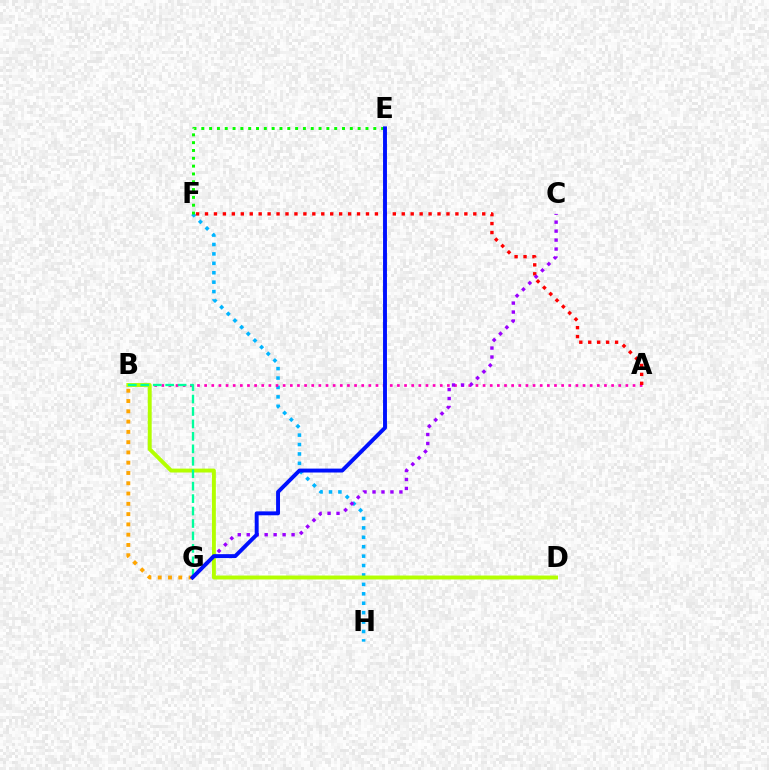{('B', 'G'): [{'color': '#ffa500', 'line_style': 'dotted', 'thickness': 2.79}, {'color': '#00ff9d', 'line_style': 'dashed', 'thickness': 1.69}], ('F', 'H'): [{'color': '#00b5ff', 'line_style': 'dotted', 'thickness': 2.56}], ('A', 'B'): [{'color': '#ff00bd', 'line_style': 'dotted', 'thickness': 1.94}], ('B', 'D'): [{'color': '#b3ff00', 'line_style': 'solid', 'thickness': 2.82}], ('A', 'F'): [{'color': '#ff0000', 'line_style': 'dotted', 'thickness': 2.43}], ('C', 'G'): [{'color': '#9b00ff', 'line_style': 'dotted', 'thickness': 2.44}], ('E', 'F'): [{'color': '#08ff00', 'line_style': 'dotted', 'thickness': 2.12}], ('E', 'G'): [{'color': '#0010ff', 'line_style': 'solid', 'thickness': 2.82}]}